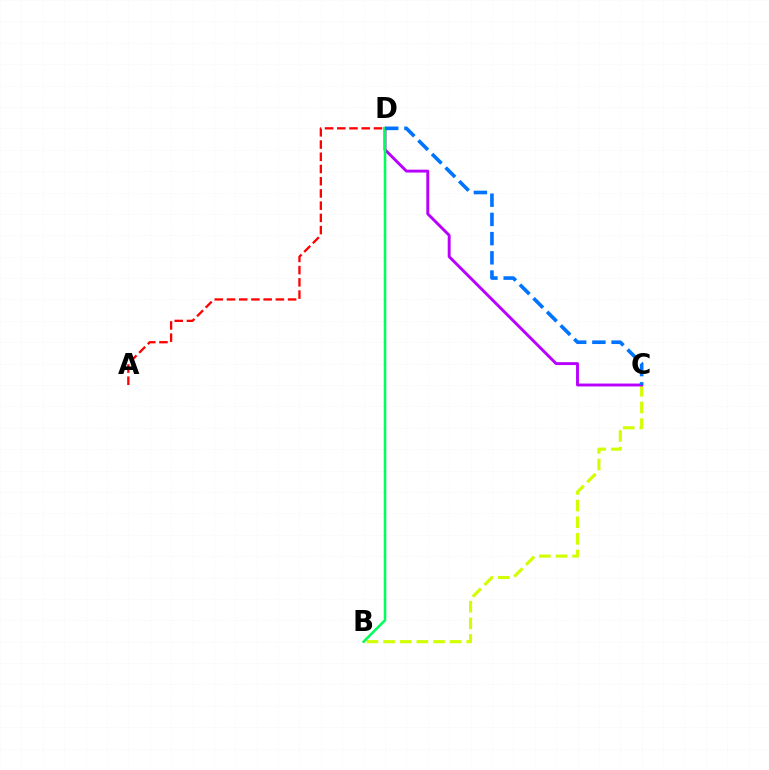{('A', 'D'): [{'color': '#ff0000', 'line_style': 'dashed', 'thickness': 1.66}], ('B', 'C'): [{'color': '#d1ff00', 'line_style': 'dashed', 'thickness': 2.26}], ('C', 'D'): [{'color': '#b900ff', 'line_style': 'solid', 'thickness': 2.09}, {'color': '#0074ff', 'line_style': 'dashed', 'thickness': 2.61}], ('B', 'D'): [{'color': '#00ff5c', 'line_style': 'solid', 'thickness': 1.85}]}